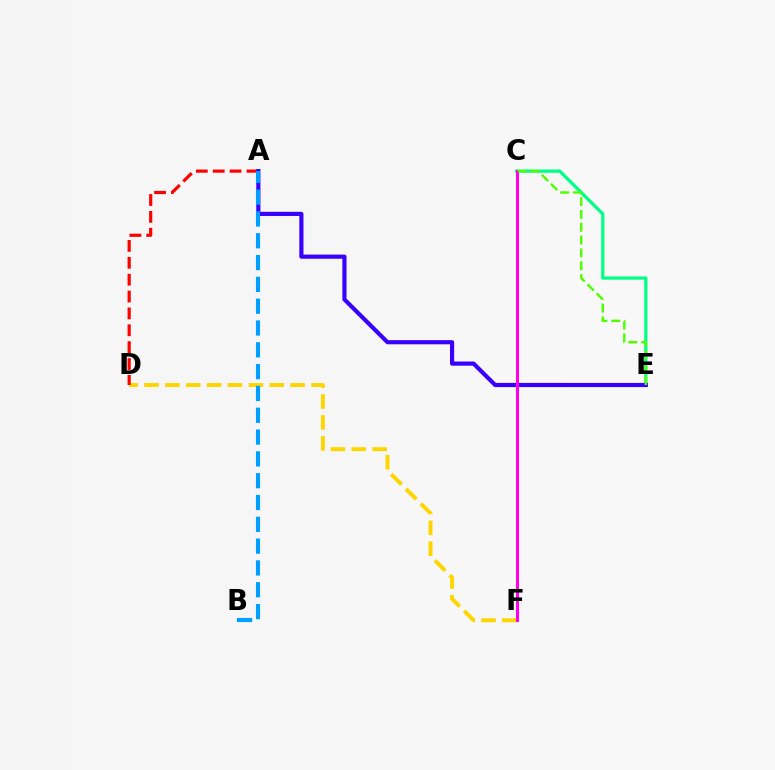{('C', 'E'): [{'color': '#00ff86', 'line_style': 'solid', 'thickness': 2.33}, {'color': '#4fff00', 'line_style': 'dashed', 'thickness': 1.74}], ('D', 'F'): [{'color': '#ffd500', 'line_style': 'dashed', 'thickness': 2.84}], ('A', 'D'): [{'color': '#ff0000', 'line_style': 'dashed', 'thickness': 2.29}], ('A', 'E'): [{'color': '#3700ff', 'line_style': 'solid', 'thickness': 2.99}], ('C', 'F'): [{'color': '#ff00ed', 'line_style': 'solid', 'thickness': 2.17}], ('A', 'B'): [{'color': '#009eff', 'line_style': 'dashed', 'thickness': 2.96}]}